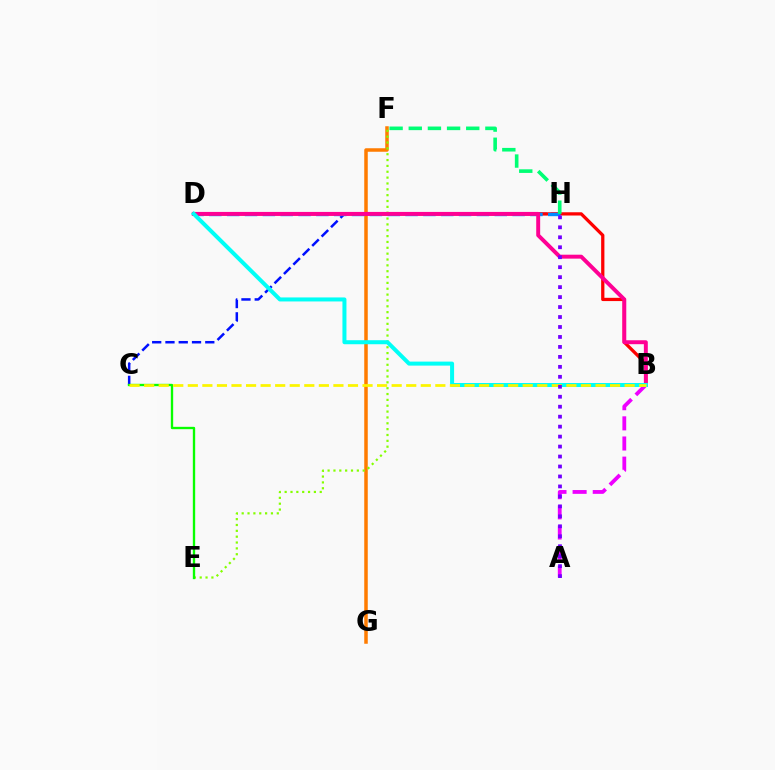{('F', 'G'): [{'color': '#ff7c00', 'line_style': 'solid', 'thickness': 2.52}], ('C', 'H'): [{'color': '#0010ff', 'line_style': 'dashed', 'thickness': 1.8}], ('B', 'D'): [{'color': '#ff0000', 'line_style': 'solid', 'thickness': 2.35}, {'color': '#ff0094', 'line_style': 'solid', 'thickness': 2.83}, {'color': '#00fff6', 'line_style': 'solid', 'thickness': 2.89}], ('E', 'F'): [{'color': '#84ff00', 'line_style': 'dotted', 'thickness': 1.59}], ('D', 'H'): [{'color': '#008cff', 'line_style': 'dashed', 'thickness': 2.42}], ('C', 'E'): [{'color': '#08ff00', 'line_style': 'solid', 'thickness': 1.7}], ('A', 'B'): [{'color': '#ee00ff', 'line_style': 'dashed', 'thickness': 2.74}], ('B', 'C'): [{'color': '#fcf500', 'line_style': 'dashed', 'thickness': 1.98}], ('F', 'H'): [{'color': '#00ff74', 'line_style': 'dashed', 'thickness': 2.6}], ('A', 'H'): [{'color': '#7200ff', 'line_style': 'dotted', 'thickness': 2.71}]}